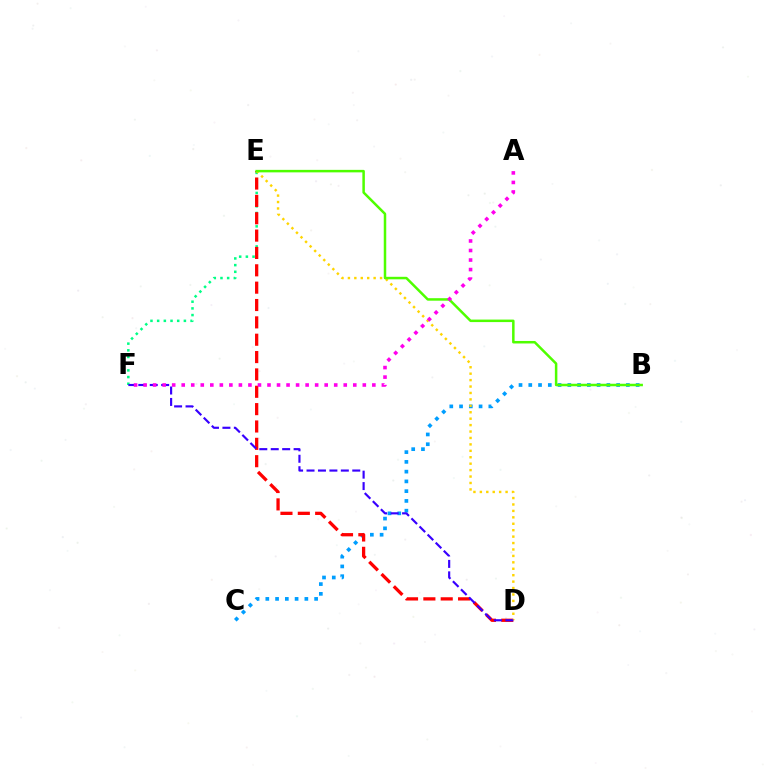{('E', 'F'): [{'color': '#00ff86', 'line_style': 'dotted', 'thickness': 1.82}], ('B', 'C'): [{'color': '#009eff', 'line_style': 'dotted', 'thickness': 2.65}], ('D', 'E'): [{'color': '#ff0000', 'line_style': 'dashed', 'thickness': 2.36}, {'color': '#ffd500', 'line_style': 'dotted', 'thickness': 1.75}], ('B', 'E'): [{'color': '#4fff00', 'line_style': 'solid', 'thickness': 1.8}], ('D', 'F'): [{'color': '#3700ff', 'line_style': 'dashed', 'thickness': 1.55}], ('A', 'F'): [{'color': '#ff00ed', 'line_style': 'dotted', 'thickness': 2.59}]}